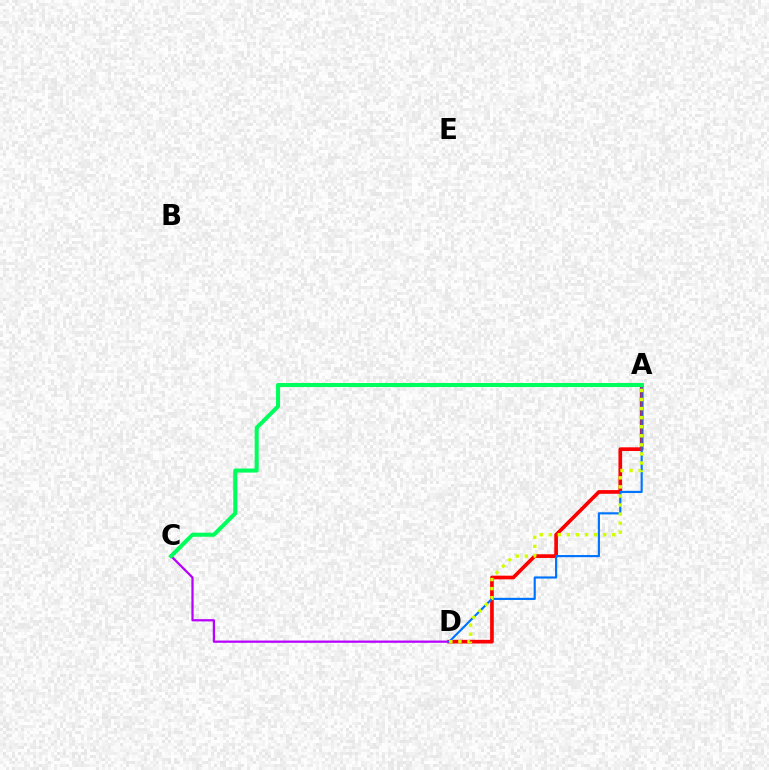{('A', 'D'): [{'color': '#ff0000', 'line_style': 'solid', 'thickness': 2.65}, {'color': '#0074ff', 'line_style': 'solid', 'thickness': 1.56}, {'color': '#d1ff00', 'line_style': 'dotted', 'thickness': 2.46}], ('C', 'D'): [{'color': '#b900ff', 'line_style': 'solid', 'thickness': 1.62}], ('A', 'C'): [{'color': '#00ff5c', 'line_style': 'solid', 'thickness': 2.91}]}